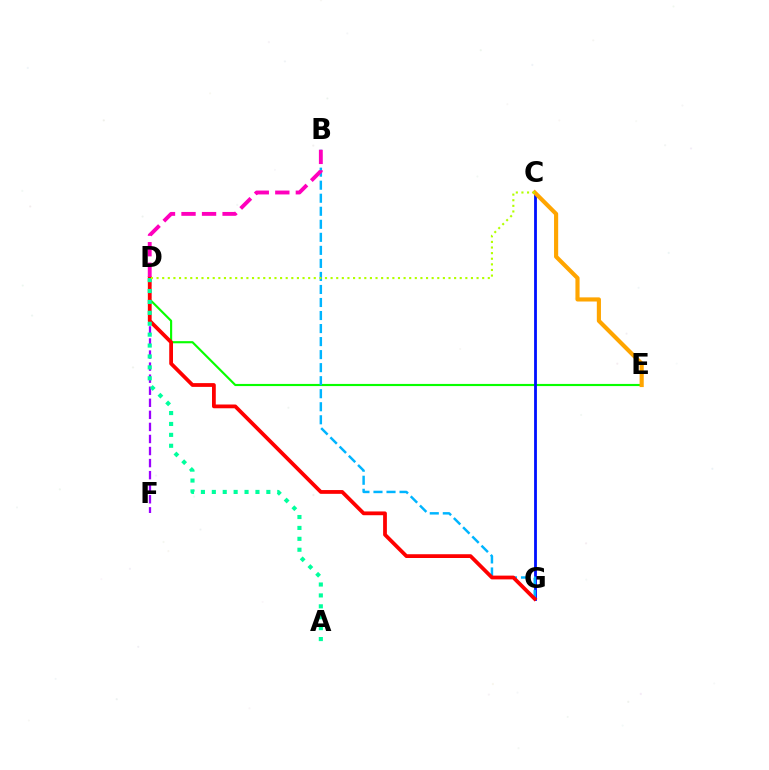{('D', 'E'): [{'color': '#08ff00', 'line_style': 'solid', 'thickness': 1.54}], ('C', 'G'): [{'color': '#0010ff', 'line_style': 'solid', 'thickness': 2.03}], ('B', 'G'): [{'color': '#00b5ff', 'line_style': 'dashed', 'thickness': 1.77}], ('D', 'F'): [{'color': '#9b00ff', 'line_style': 'dashed', 'thickness': 1.64}], ('C', 'E'): [{'color': '#ffa500', 'line_style': 'solid', 'thickness': 2.98}], ('D', 'G'): [{'color': '#ff0000', 'line_style': 'solid', 'thickness': 2.72}], ('A', 'D'): [{'color': '#00ff9d', 'line_style': 'dotted', 'thickness': 2.96}], ('B', 'D'): [{'color': '#ff00bd', 'line_style': 'dashed', 'thickness': 2.79}], ('C', 'D'): [{'color': '#b3ff00', 'line_style': 'dotted', 'thickness': 1.53}]}